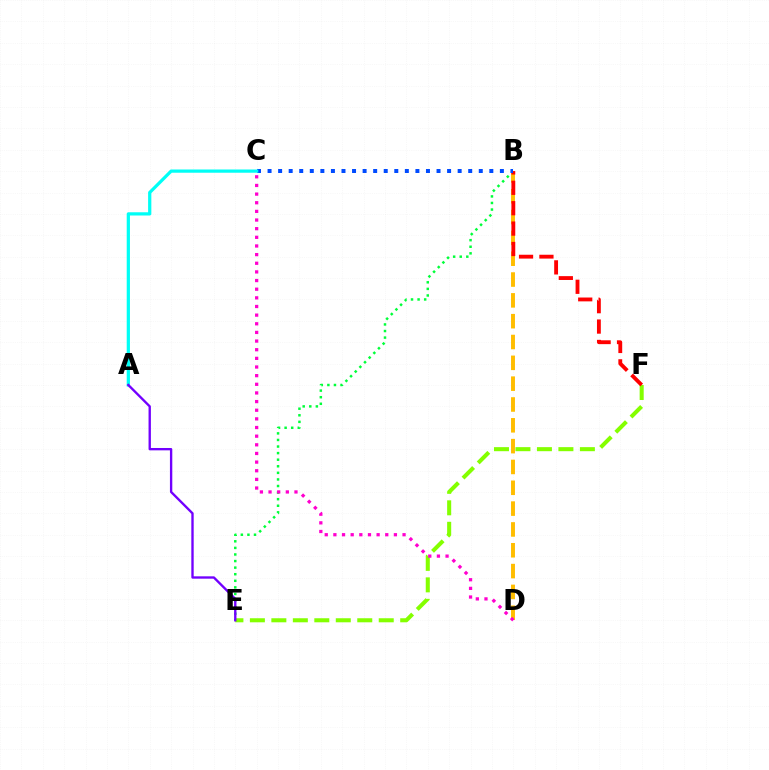{('B', 'E'): [{'color': '#00ff39', 'line_style': 'dotted', 'thickness': 1.79}], ('E', 'F'): [{'color': '#84ff00', 'line_style': 'dashed', 'thickness': 2.92}], ('B', 'D'): [{'color': '#ffbd00', 'line_style': 'dashed', 'thickness': 2.83}], ('B', 'F'): [{'color': '#ff0000', 'line_style': 'dashed', 'thickness': 2.77}], ('B', 'C'): [{'color': '#004bff', 'line_style': 'dotted', 'thickness': 2.87}], ('A', 'C'): [{'color': '#00fff6', 'line_style': 'solid', 'thickness': 2.33}], ('C', 'D'): [{'color': '#ff00cf', 'line_style': 'dotted', 'thickness': 2.35}], ('A', 'E'): [{'color': '#7200ff', 'line_style': 'solid', 'thickness': 1.7}]}